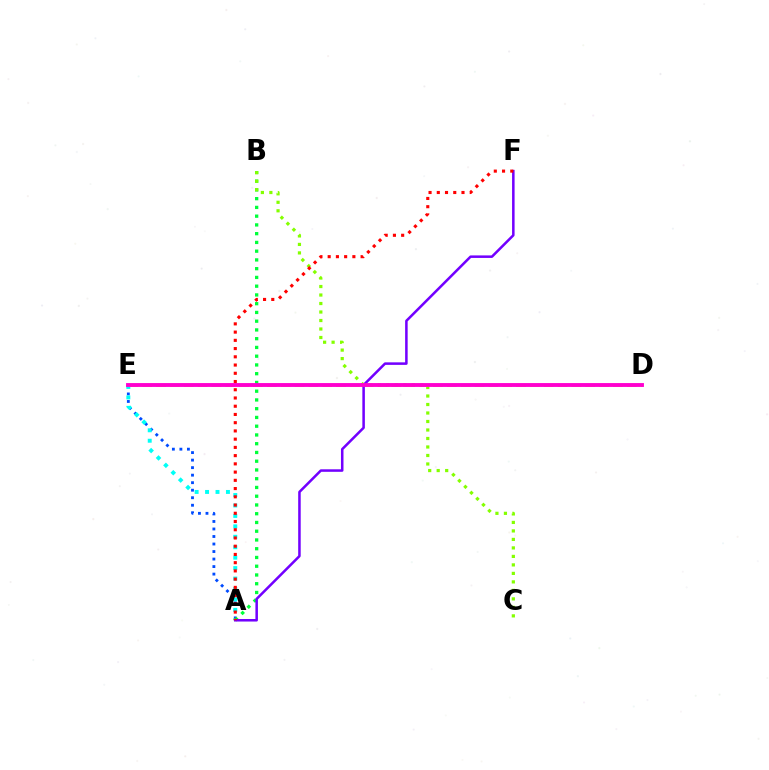{('A', 'E'): [{'color': '#004bff', 'line_style': 'dotted', 'thickness': 2.04}, {'color': '#00fff6', 'line_style': 'dotted', 'thickness': 2.84}], ('D', 'E'): [{'color': '#ffbd00', 'line_style': 'dashed', 'thickness': 1.88}, {'color': '#ff00cf', 'line_style': 'solid', 'thickness': 2.79}], ('A', 'B'): [{'color': '#00ff39', 'line_style': 'dotted', 'thickness': 2.38}], ('A', 'F'): [{'color': '#7200ff', 'line_style': 'solid', 'thickness': 1.82}, {'color': '#ff0000', 'line_style': 'dotted', 'thickness': 2.24}], ('B', 'C'): [{'color': '#84ff00', 'line_style': 'dotted', 'thickness': 2.31}]}